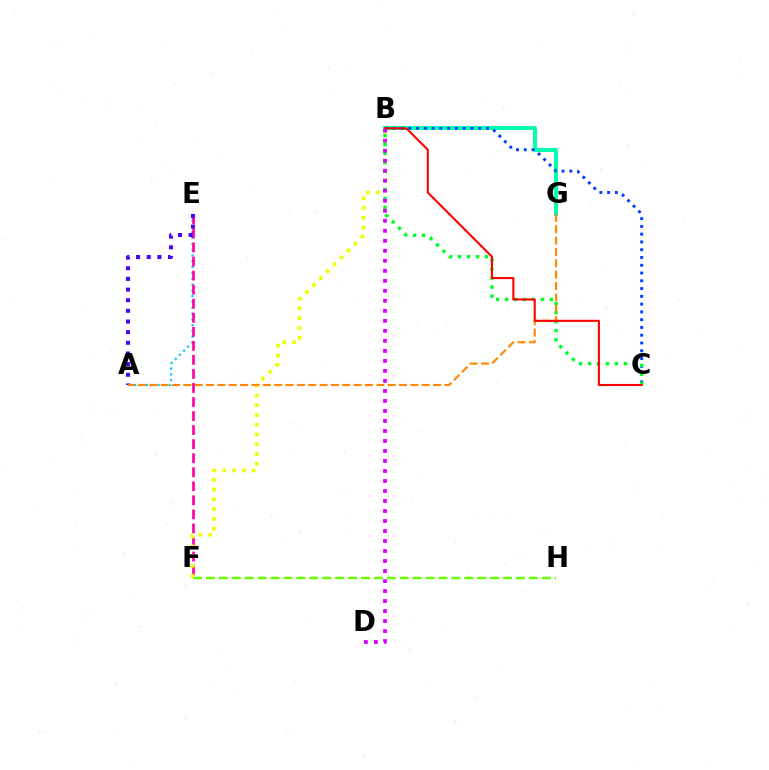{('A', 'E'): [{'color': '#00c7ff', 'line_style': 'dotted', 'thickness': 1.58}, {'color': '#4f00ff', 'line_style': 'dotted', 'thickness': 2.9}], ('E', 'F'): [{'color': '#ff00a0', 'line_style': 'dashed', 'thickness': 1.91}], ('B', 'G'): [{'color': '#00ffaf', 'line_style': 'solid', 'thickness': 2.85}], ('F', 'H'): [{'color': '#66ff00', 'line_style': 'dashed', 'thickness': 1.75}], ('B', 'C'): [{'color': '#003fff', 'line_style': 'dotted', 'thickness': 2.11}, {'color': '#00ff27', 'line_style': 'dotted', 'thickness': 2.44}, {'color': '#ff0000', 'line_style': 'solid', 'thickness': 1.51}], ('B', 'F'): [{'color': '#eeff00', 'line_style': 'dotted', 'thickness': 2.66}], ('A', 'G'): [{'color': '#ff8800', 'line_style': 'dashed', 'thickness': 1.54}], ('B', 'D'): [{'color': '#d600ff', 'line_style': 'dotted', 'thickness': 2.72}]}